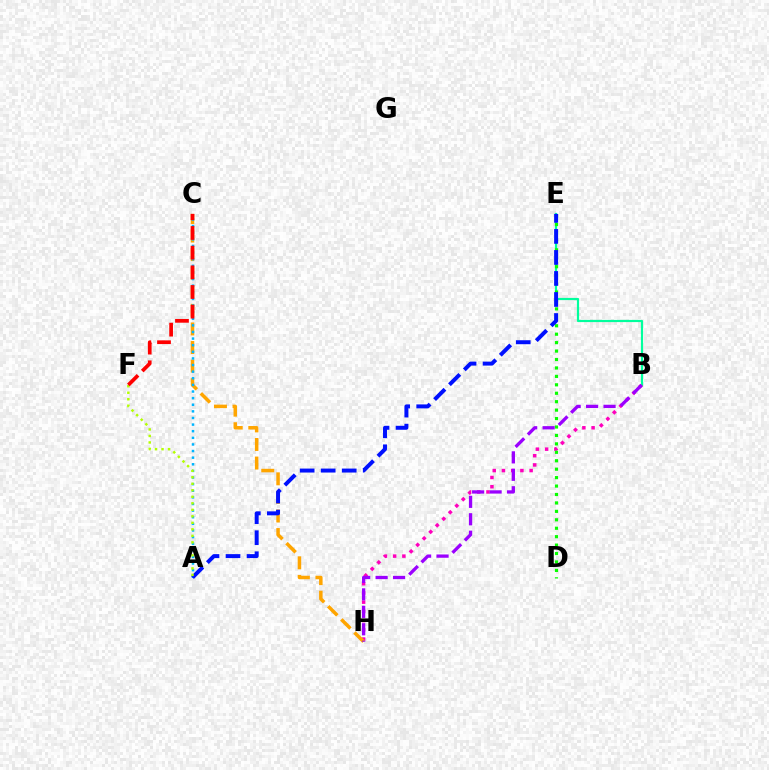{('B', 'E'): [{'color': '#00ff9d', 'line_style': 'solid', 'thickness': 1.57}], ('B', 'H'): [{'color': '#ff00bd', 'line_style': 'dotted', 'thickness': 2.51}, {'color': '#9b00ff', 'line_style': 'dashed', 'thickness': 2.37}], ('C', 'H'): [{'color': '#ffa500', 'line_style': 'dashed', 'thickness': 2.52}], ('D', 'E'): [{'color': '#08ff00', 'line_style': 'dotted', 'thickness': 2.29}], ('A', 'C'): [{'color': '#00b5ff', 'line_style': 'dotted', 'thickness': 1.8}], ('A', 'E'): [{'color': '#0010ff', 'line_style': 'dashed', 'thickness': 2.86}], ('A', 'F'): [{'color': '#b3ff00', 'line_style': 'dotted', 'thickness': 1.77}], ('C', 'F'): [{'color': '#ff0000', 'line_style': 'dashed', 'thickness': 2.67}]}